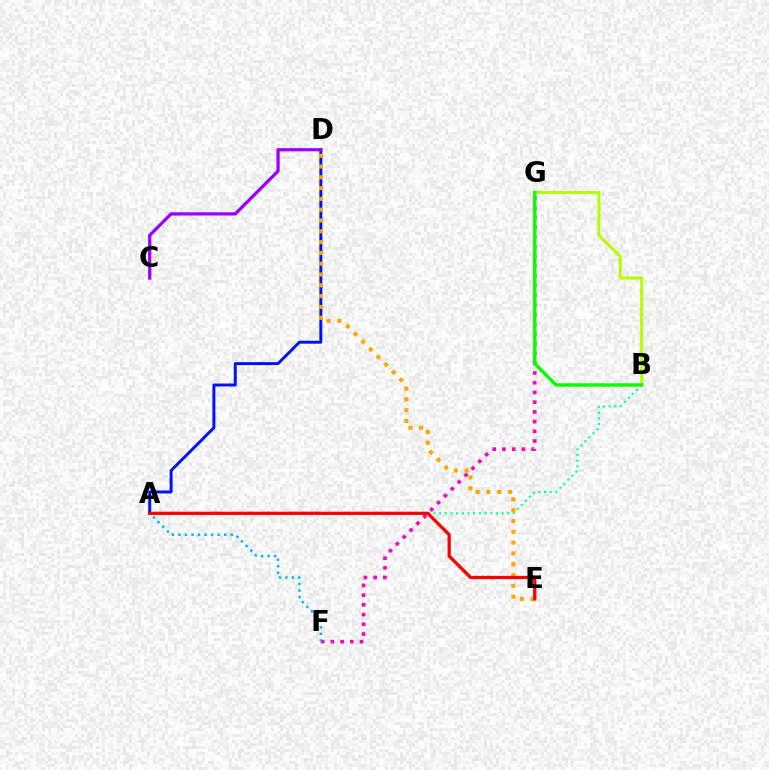{('F', 'G'): [{'color': '#ff00bd', 'line_style': 'dotted', 'thickness': 2.64}], ('A', 'F'): [{'color': '#00b5ff', 'line_style': 'dotted', 'thickness': 1.77}], ('A', 'D'): [{'color': '#0010ff', 'line_style': 'solid', 'thickness': 2.13}], ('A', 'B'): [{'color': '#00ff9d', 'line_style': 'dotted', 'thickness': 1.55}], ('B', 'G'): [{'color': '#b3ff00', 'line_style': 'solid', 'thickness': 2.18}, {'color': '#08ff00', 'line_style': 'solid', 'thickness': 2.48}], ('D', 'E'): [{'color': '#ffa500', 'line_style': 'dotted', 'thickness': 2.93}], ('A', 'E'): [{'color': '#ff0000', 'line_style': 'solid', 'thickness': 2.36}], ('C', 'D'): [{'color': '#9b00ff', 'line_style': 'solid', 'thickness': 2.34}]}